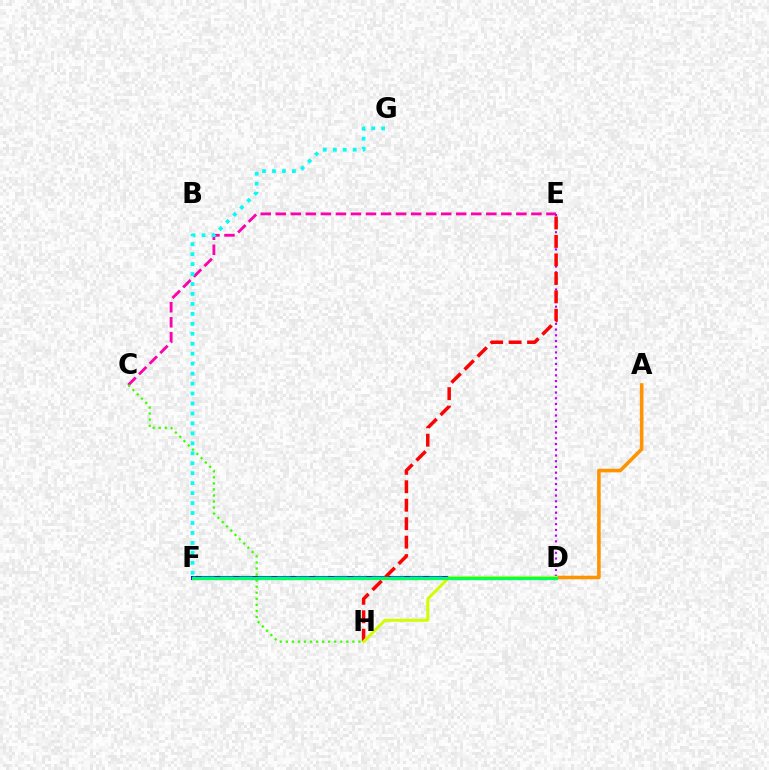{('C', 'E'): [{'color': '#ff00ac', 'line_style': 'dashed', 'thickness': 2.04}], ('D', 'F'): [{'color': '#2500ff', 'line_style': 'solid', 'thickness': 2.94}, {'color': '#0074ff', 'line_style': 'dashed', 'thickness': 2.58}, {'color': '#00ff5c', 'line_style': 'solid', 'thickness': 2.34}], ('F', 'G'): [{'color': '#00fff6', 'line_style': 'dotted', 'thickness': 2.71}], ('D', 'E'): [{'color': '#b900ff', 'line_style': 'dotted', 'thickness': 1.56}], ('E', 'H'): [{'color': '#ff0000', 'line_style': 'dashed', 'thickness': 2.51}], ('C', 'H'): [{'color': '#3dff00', 'line_style': 'dotted', 'thickness': 1.64}], ('A', 'D'): [{'color': '#ff9400', 'line_style': 'solid', 'thickness': 2.59}], ('D', 'H'): [{'color': '#d1ff00', 'line_style': 'solid', 'thickness': 2.17}]}